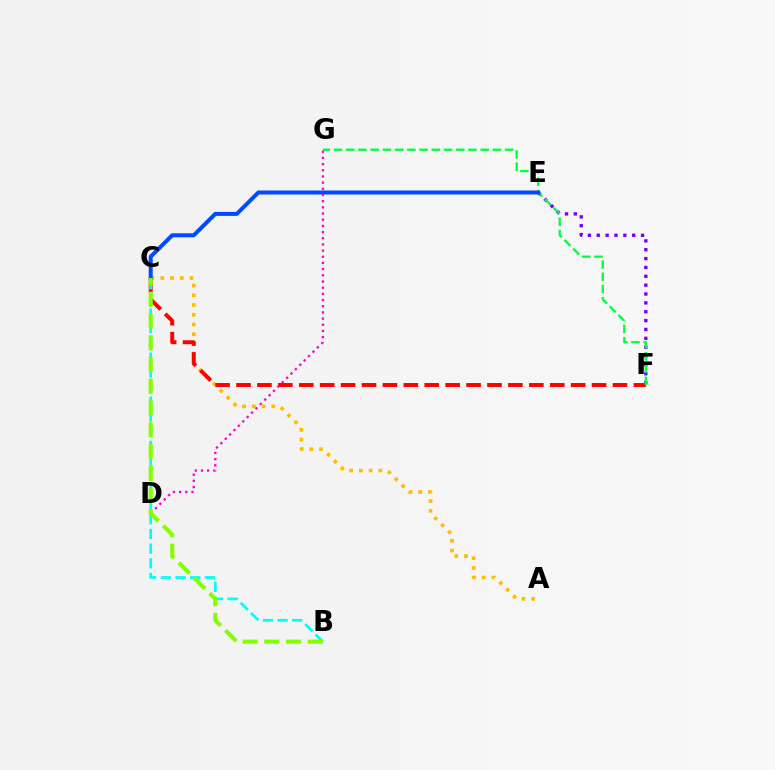{('E', 'F'): [{'color': '#7200ff', 'line_style': 'dotted', 'thickness': 2.41}], ('A', 'C'): [{'color': '#ffbd00', 'line_style': 'dotted', 'thickness': 2.65}], ('C', 'F'): [{'color': '#ff0000', 'line_style': 'dashed', 'thickness': 2.84}], ('B', 'C'): [{'color': '#00fff6', 'line_style': 'dashed', 'thickness': 2.0}, {'color': '#84ff00', 'line_style': 'dashed', 'thickness': 2.95}], ('F', 'G'): [{'color': '#00ff39', 'line_style': 'dashed', 'thickness': 1.66}], ('C', 'E'): [{'color': '#004bff', 'line_style': 'solid', 'thickness': 2.89}], ('D', 'G'): [{'color': '#ff00cf', 'line_style': 'dotted', 'thickness': 1.68}]}